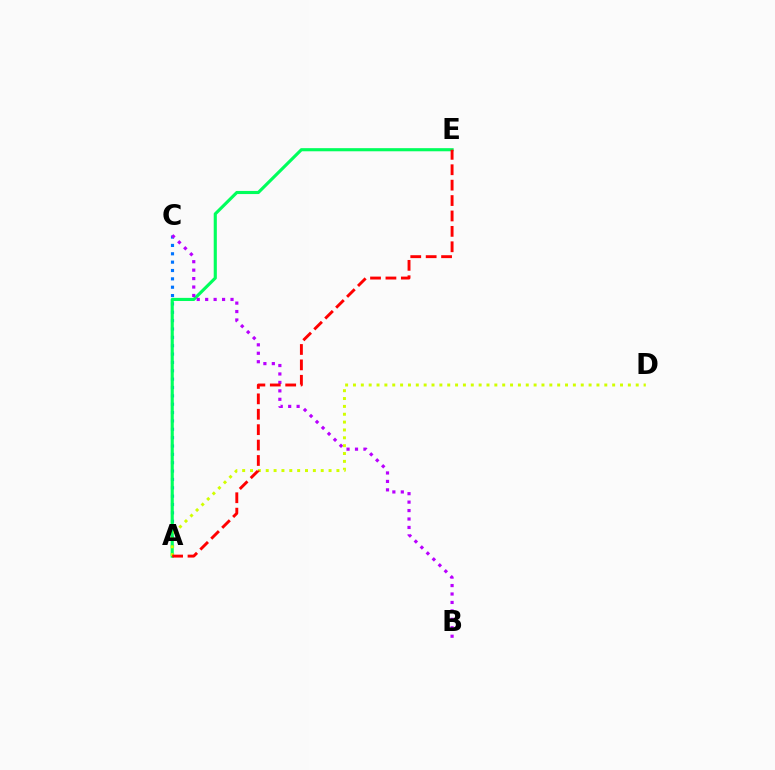{('A', 'C'): [{'color': '#0074ff', 'line_style': 'dotted', 'thickness': 2.27}], ('A', 'E'): [{'color': '#00ff5c', 'line_style': 'solid', 'thickness': 2.25}, {'color': '#ff0000', 'line_style': 'dashed', 'thickness': 2.09}], ('B', 'C'): [{'color': '#b900ff', 'line_style': 'dotted', 'thickness': 2.29}], ('A', 'D'): [{'color': '#d1ff00', 'line_style': 'dotted', 'thickness': 2.13}]}